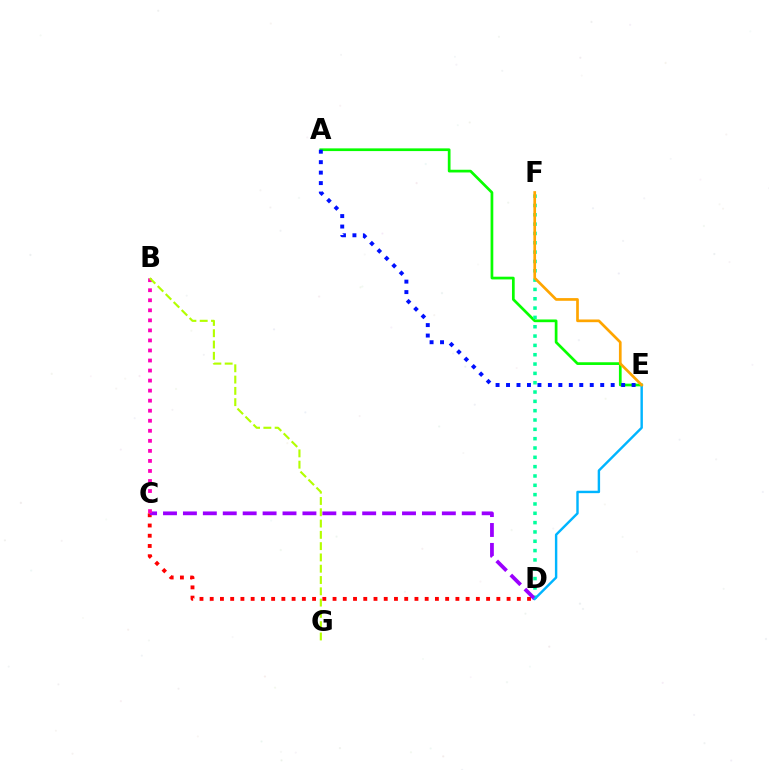{('A', 'E'): [{'color': '#08ff00', 'line_style': 'solid', 'thickness': 1.95}, {'color': '#0010ff', 'line_style': 'dotted', 'thickness': 2.84}], ('C', 'D'): [{'color': '#ff0000', 'line_style': 'dotted', 'thickness': 2.78}, {'color': '#9b00ff', 'line_style': 'dashed', 'thickness': 2.71}], ('D', 'F'): [{'color': '#00ff9d', 'line_style': 'dotted', 'thickness': 2.53}], ('D', 'E'): [{'color': '#00b5ff', 'line_style': 'solid', 'thickness': 1.74}], ('E', 'F'): [{'color': '#ffa500', 'line_style': 'solid', 'thickness': 1.94}], ('B', 'C'): [{'color': '#ff00bd', 'line_style': 'dotted', 'thickness': 2.73}], ('B', 'G'): [{'color': '#b3ff00', 'line_style': 'dashed', 'thickness': 1.53}]}